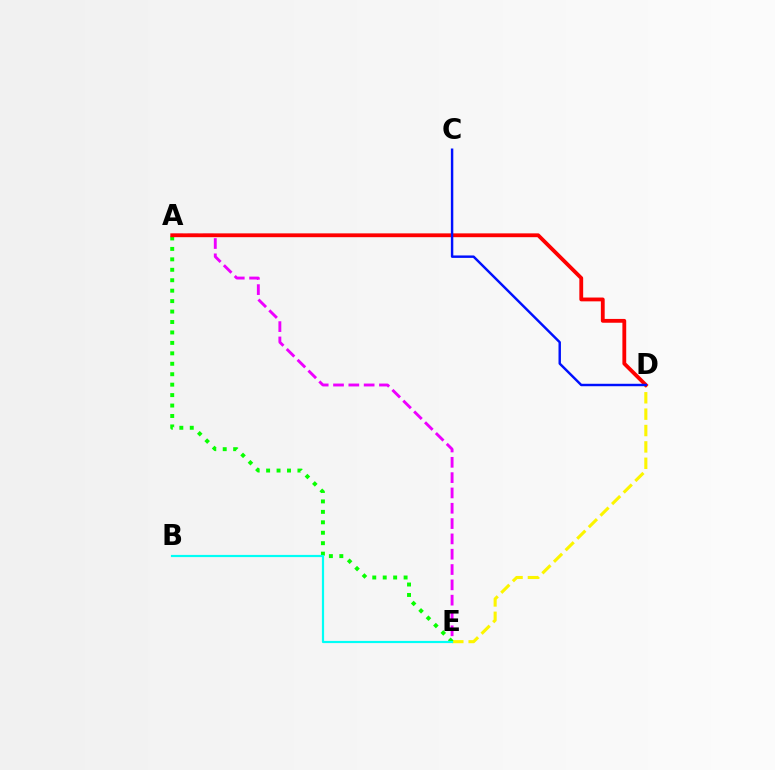{('A', 'E'): [{'color': '#ee00ff', 'line_style': 'dashed', 'thickness': 2.08}, {'color': '#08ff00', 'line_style': 'dotted', 'thickness': 2.84}], ('D', 'E'): [{'color': '#fcf500', 'line_style': 'dashed', 'thickness': 2.22}], ('A', 'D'): [{'color': '#ff0000', 'line_style': 'solid', 'thickness': 2.75}], ('C', 'D'): [{'color': '#0010ff', 'line_style': 'solid', 'thickness': 1.75}], ('B', 'E'): [{'color': '#00fff6', 'line_style': 'solid', 'thickness': 1.58}]}